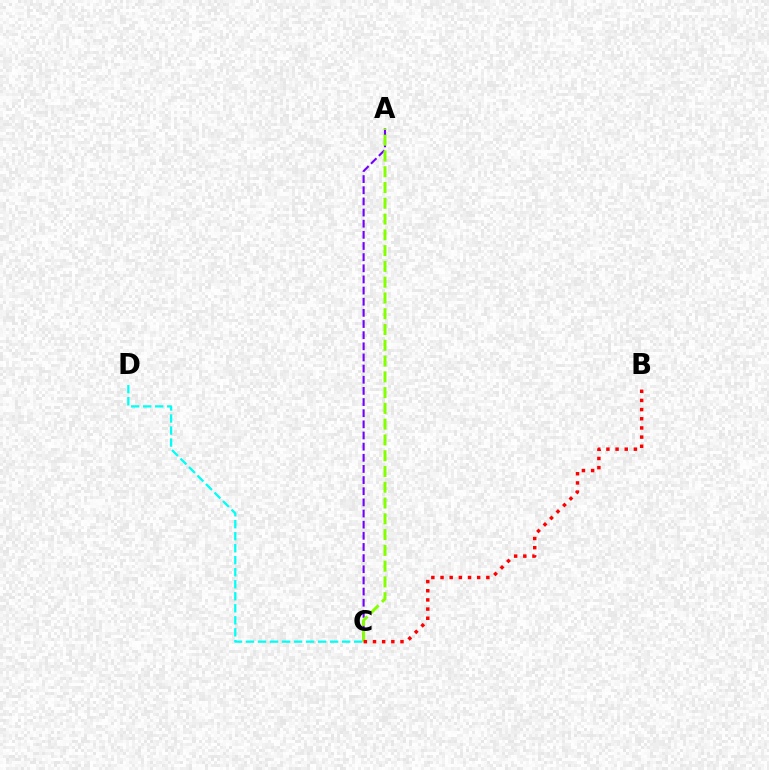{('C', 'D'): [{'color': '#00fff6', 'line_style': 'dashed', 'thickness': 1.63}], ('A', 'C'): [{'color': '#7200ff', 'line_style': 'dashed', 'thickness': 1.51}, {'color': '#84ff00', 'line_style': 'dashed', 'thickness': 2.14}], ('B', 'C'): [{'color': '#ff0000', 'line_style': 'dotted', 'thickness': 2.49}]}